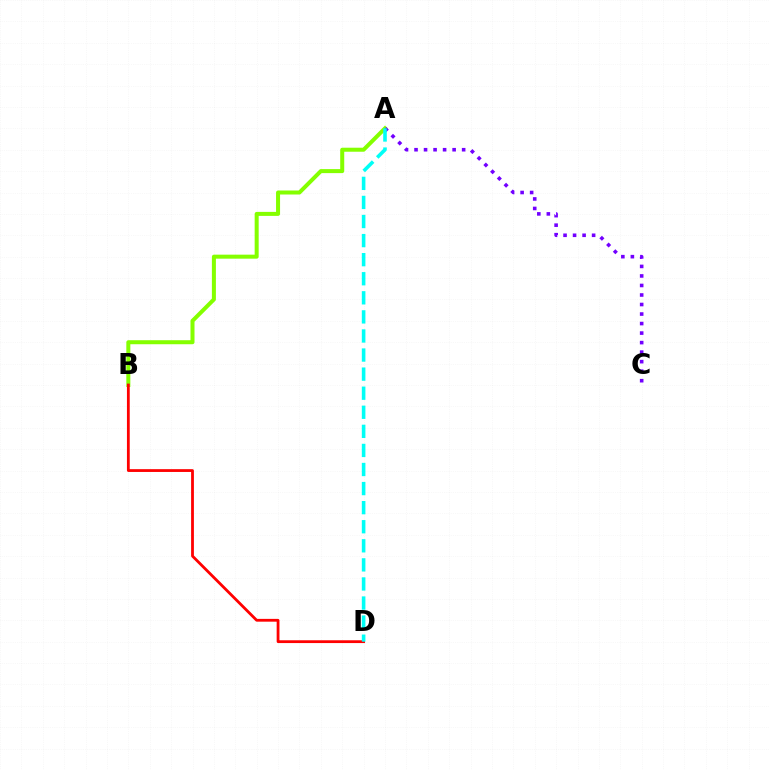{('A', 'B'): [{'color': '#84ff00', 'line_style': 'solid', 'thickness': 2.89}], ('A', 'C'): [{'color': '#7200ff', 'line_style': 'dotted', 'thickness': 2.59}], ('B', 'D'): [{'color': '#ff0000', 'line_style': 'solid', 'thickness': 2.01}], ('A', 'D'): [{'color': '#00fff6', 'line_style': 'dashed', 'thickness': 2.59}]}